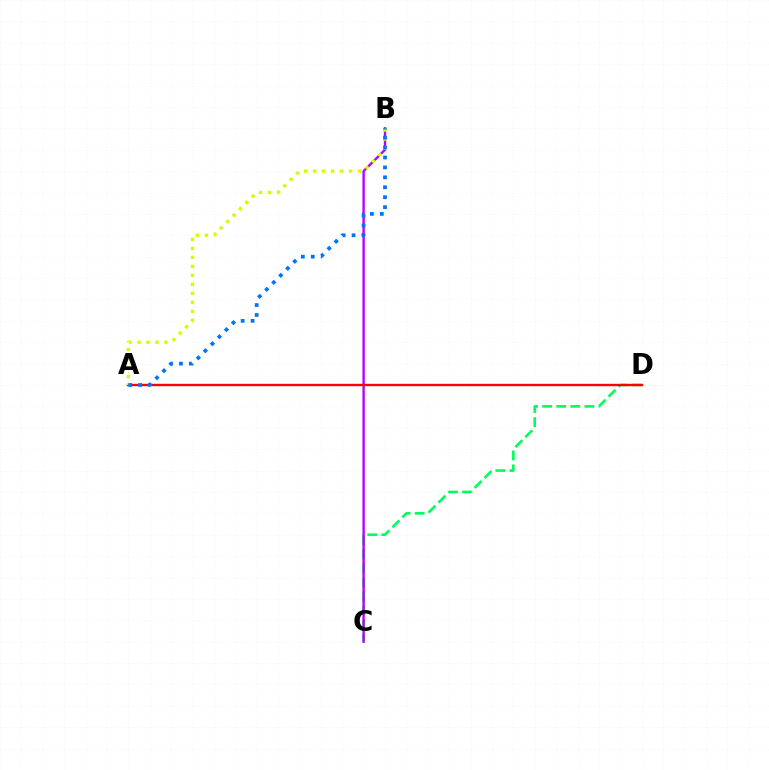{('C', 'D'): [{'color': '#00ff5c', 'line_style': 'dashed', 'thickness': 1.91}], ('B', 'C'): [{'color': '#b900ff', 'line_style': 'solid', 'thickness': 1.72}], ('A', 'D'): [{'color': '#ff0000', 'line_style': 'solid', 'thickness': 1.71}], ('A', 'B'): [{'color': '#d1ff00', 'line_style': 'dotted', 'thickness': 2.44}, {'color': '#0074ff', 'line_style': 'dotted', 'thickness': 2.7}]}